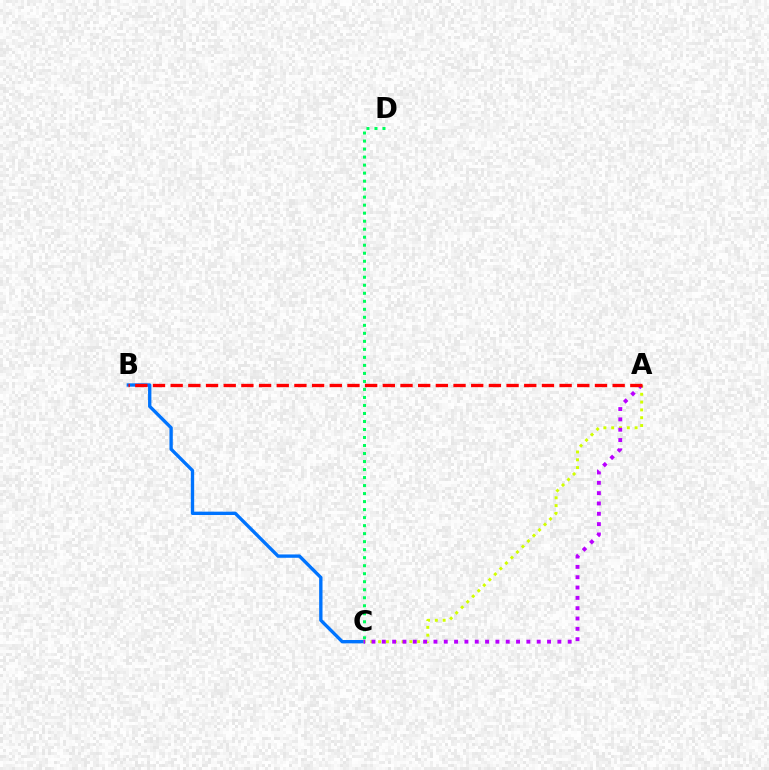{('C', 'D'): [{'color': '#00ff5c', 'line_style': 'dotted', 'thickness': 2.18}], ('B', 'C'): [{'color': '#0074ff', 'line_style': 'solid', 'thickness': 2.41}], ('A', 'C'): [{'color': '#d1ff00', 'line_style': 'dotted', 'thickness': 2.12}, {'color': '#b900ff', 'line_style': 'dotted', 'thickness': 2.81}], ('A', 'B'): [{'color': '#ff0000', 'line_style': 'dashed', 'thickness': 2.4}]}